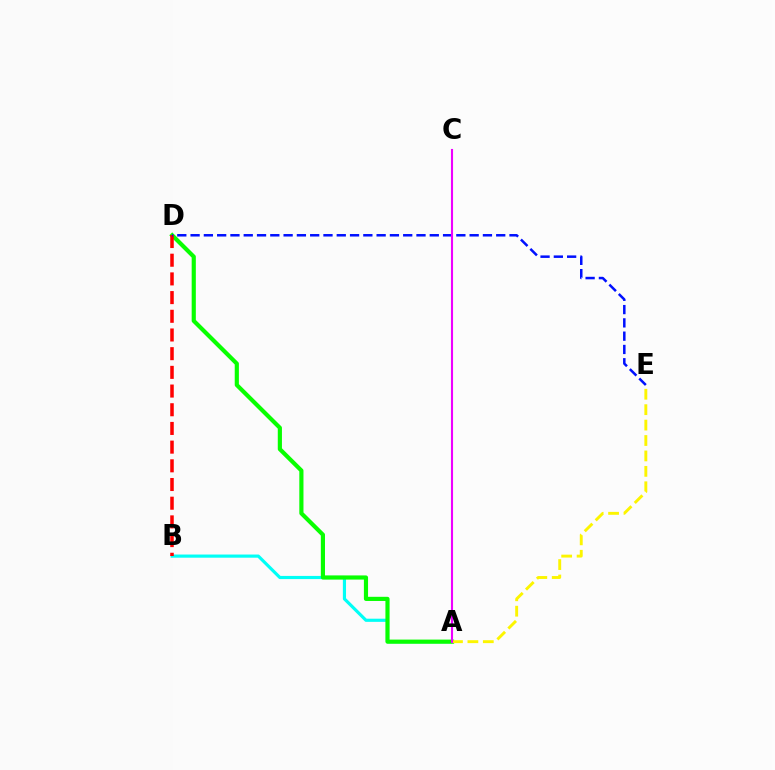{('A', 'B'): [{'color': '#00fff6', 'line_style': 'solid', 'thickness': 2.28}], ('A', 'D'): [{'color': '#08ff00', 'line_style': 'solid', 'thickness': 2.99}], ('A', 'E'): [{'color': '#fcf500', 'line_style': 'dashed', 'thickness': 2.09}], ('B', 'D'): [{'color': '#ff0000', 'line_style': 'dashed', 'thickness': 2.54}], ('D', 'E'): [{'color': '#0010ff', 'line_style': 'dashed', 'thickness': 1.81}], ('A', 'C'): [{'color': '#ee00ff', 'line_style': 'solid', 'thickness': 1.52}]}